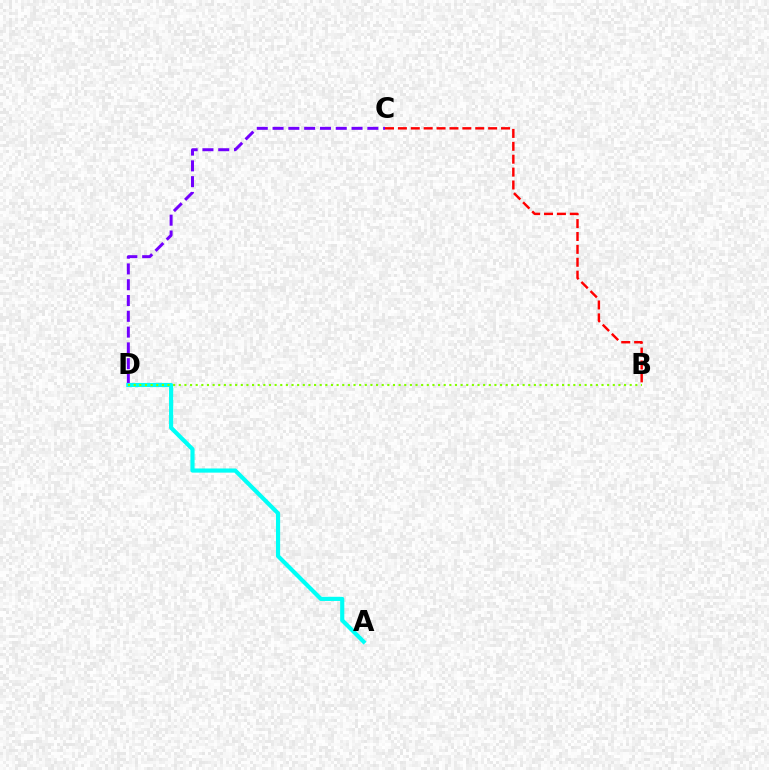{('C', 'D'): [{'color': '#7200ff', 'line_style': 'dashed', 'thickness': 2.15}], ('A', 'D'): [{'color': '#00fff6', 'line_style': 'solid', 'thickness': 2.99}], ('B', 'C'): [{'color': '#ff0000', 'line_style': 'dashed', 'thickness': 1.75}], ('B', 'D'): [{'color': '#84ff00', 'line_style': 'dotted', 'thickness': 1.53}]}